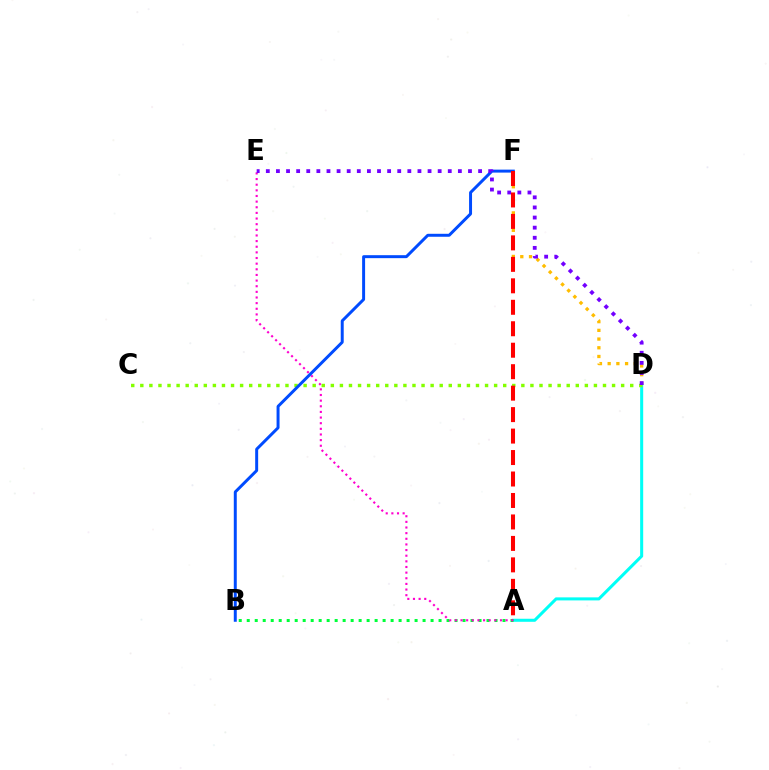{('A', 'D'): [{'color': '#00fff6', 'line_style': 'solid', 'thickness': 2.19}], ('A', 'B'): [{'color': '#00ff39', 'line_style': 'dotted', 'thickness': 2.17}], ('D', 'F'): [{'color': '#ffbd00', 'line_style': 'dotted', 'thickness': 2.37}], ('C', 'D'): [{'color': '#84ff00', 'line_style': 'dotted', 'thickness': 2.46}], ('A', 'E'): [{'color': '#ff00cf', 'line_style': 'dotted', 'thickness': 1.53}], ('B', 'F'): [{'color': '#004bff', 'line_style': 'solid', 'thickness': 2.14}], ('D', 'E'): [{'color': '#7200ff', 'line_style': 'dotted', 'thickness': 2.75}], ('A', 'F'): [{'color': '#ff0000', 'line_style': 'dashed', 'thickness': 2.92}]}